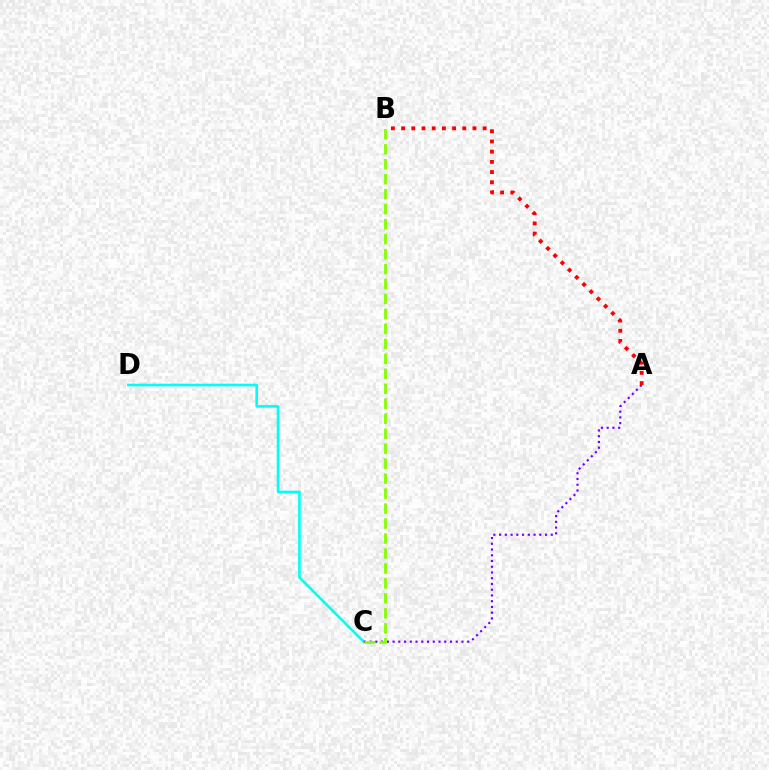{('C', 'D'): [{'color': '#00fff6', 'line_style': 'solid', 'thickness': 1.89}], ('A', 'C'): [{'color': '#7200ff', 'line_style': 'dotted', 'thickness': 1.56}], ('B', 'C'): [{'color': '#84ff00', 'line_style': 'dashed', 'thickness': 2.03}], ('A', 'B'): [{'color': '#ff0000', 'line_style': 'dotted', 'thickness': 2.77}]}